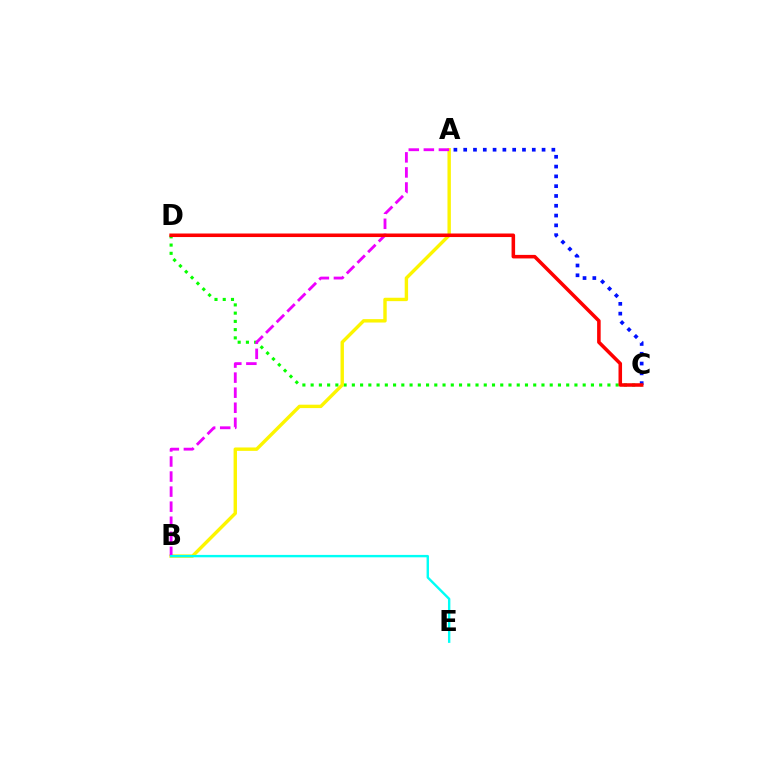{('C', 'D'): [{'color': '#08ff00', 'line_style': 'dotted', 'thickness': 2.24}, {'color': '#ff0000', 'line_style': 'solid', 'thickness': 2.55}], ('A', 'C'): [{'color': '#0010ff', 'line_style': 'dotted', 'thickness': 2.66}], ('A', 'B'): [{'color': '#fcf500', 'line_style': 'solid', 'thickness': 2.45}, {'color': '#ee00ff', 'line_style': 'dashed', 'thickness': 2.05}], ('B', 'E'): [{'color': '#00fff6', 'line_style': 'solid', 'thickness': 1.73}]}